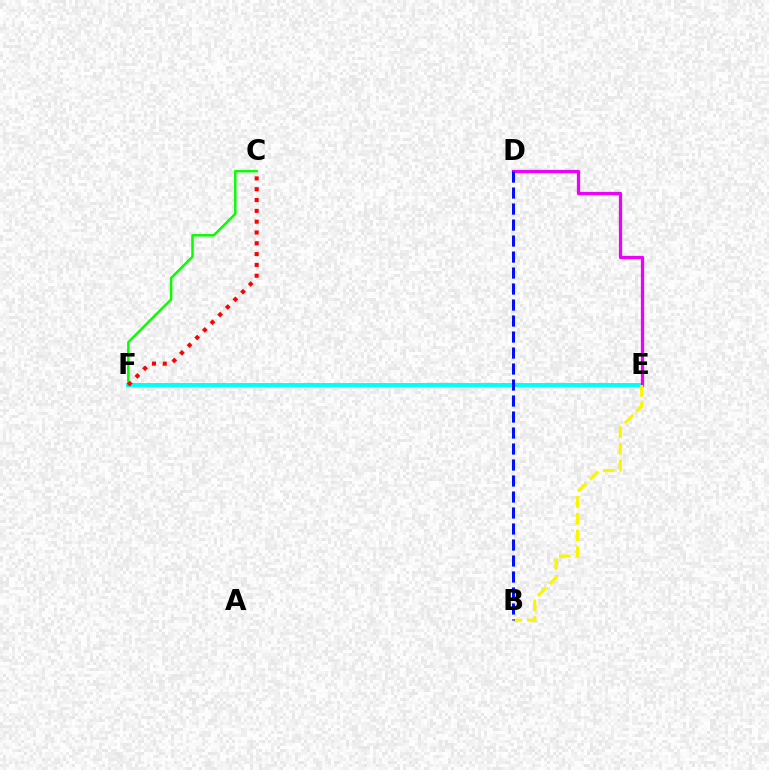{('E', 'F'): [{'color': '#00fff6', 'line_style': 'solid', 'thickness': 2.83}], ('D', 'E'): [{'color': '#ee00ff', 'line_style': 'solid', 'thickness': 2.34}], ('C', 'F'): [{'color': '#08ff00', 'line_style': 'solid', 'thickness': 1.8}, {'color': '#ff0000', 'line_style': 'dotted', 'thickness': 2.94}], ('B', 'E'): [{'color': '#fcf500', 'line_style': 'dashed', 'thickness': 2.27}], ('B', 'D'): [{'color': '#0010ff', 'line_style': 'dashed', 'thickness': 2.17}]}